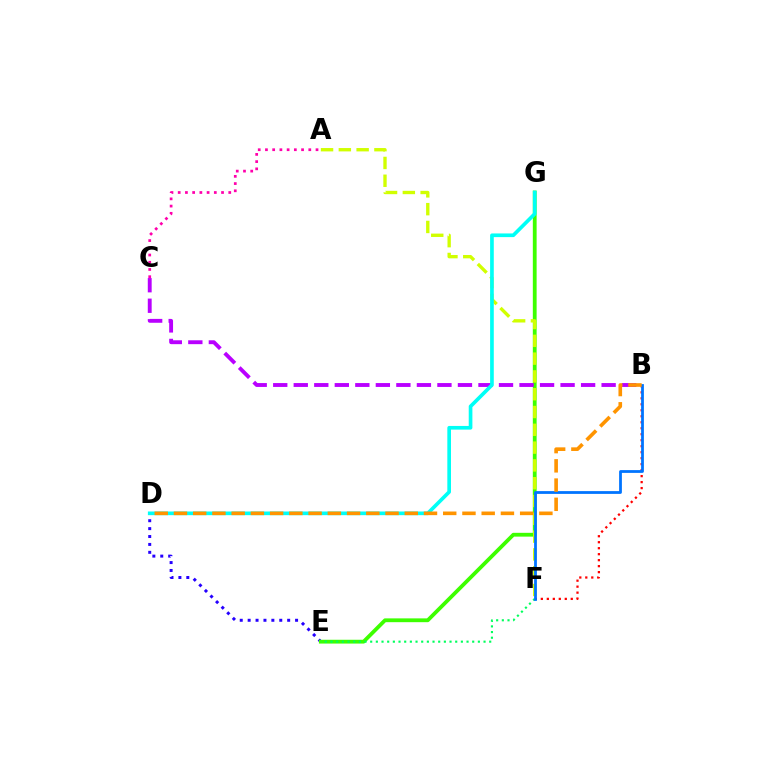{('D', 'E'): [{'color': '#2500ff', 'line_style': 'dotted', 'thickness': 2.15}], ('E', 'G'): [{'color': '#3dff00', 'line_style': 'solid', 'thickness': 2.74}], ('B', 'F'): [{'color': '#ff0000', 'line_style': 'dotted', 'thickness': 1.63}, {'color': '#0074ff', 'line_style': 'solid', 'thickness': 2.0}], ('E', 'F'): [{'color': '#00ff5c', 'line_style': 'dotted', 'thickness': 1.54}], ('A', 'F'): [{'color': '#d1ff00', 'line_style': 'dashed', 'thickness': 2.42}], ('B', 'C'): [{'color': '#b900ff', 'line_style': 'dashed', 'thickness': 2.79}], ('A', 'C'): [{'color': '#ff00ac', 'line_style': 'dotted', 'thickness': 1.96}], ('D', 'G'): [{'color': '#00fff6', 'line_style': 'solid', 'thickness': 2.64}], ('B', 'D'): [{'color': '#ff9400', 'line_style': 'dashed', 'thickness': 2.61}]}